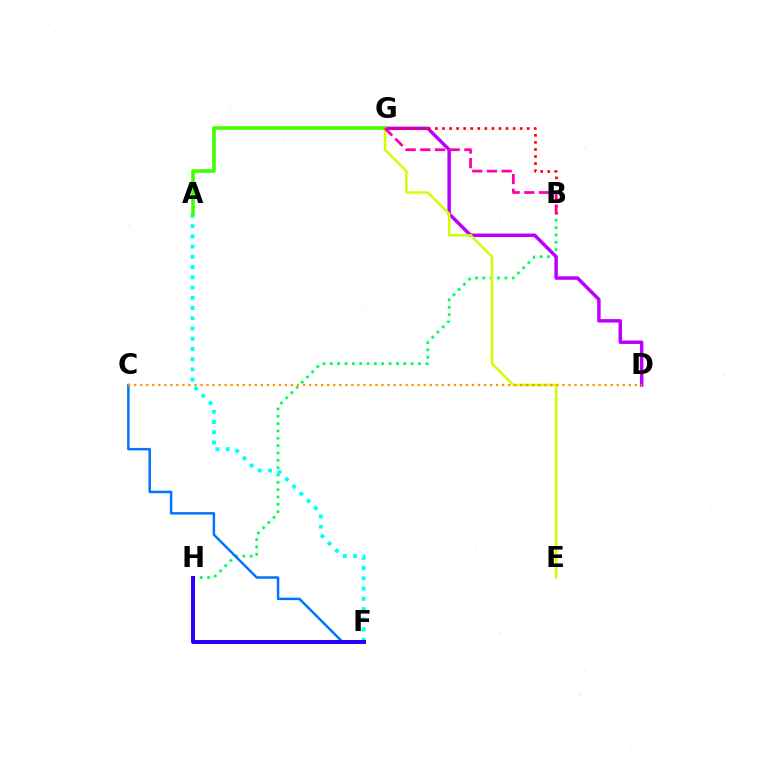{('B', 'H'): [{'color': '#00ff5c', 'line_style': 'dotted', 'thickness': 2.0}], ('D', 'G'): [{'color': '#b900ff', 'line_style': 'solid', 'thickness': 2.49}], ('E', 'G'): [{'color': '#d1ff00', 'line_style': 'solid', 'thickness': 1.8}], ('A', 'F'): [{'color': '#00fff6', 'line_style': 'dotted', 'thickness': 2.78}], ('B', 'G'): [{'color': '#ff0000', 'line_style': 'dotted', 'thickness': 1.92}, {'color': '#ff00ac', 'line_style': 'dashed', 'thickness': 1.99}], ('C', 'F'): [{'color': '#0074ff', 'line_style': 'solid', 'thickness': 1.79}], ('A', 'G'): [{'color': '#3dff00', 'line_style': 'solid', 'thickness': 2.56}], ('C', 'D'): [{'color': '#ff9400', 'line_style': 'dotted', 'thickness': 1.64}], ('F', 'H'): [{'color': '#2500ff', 'line_style': 'solid', 'thickness': 2.84}]}